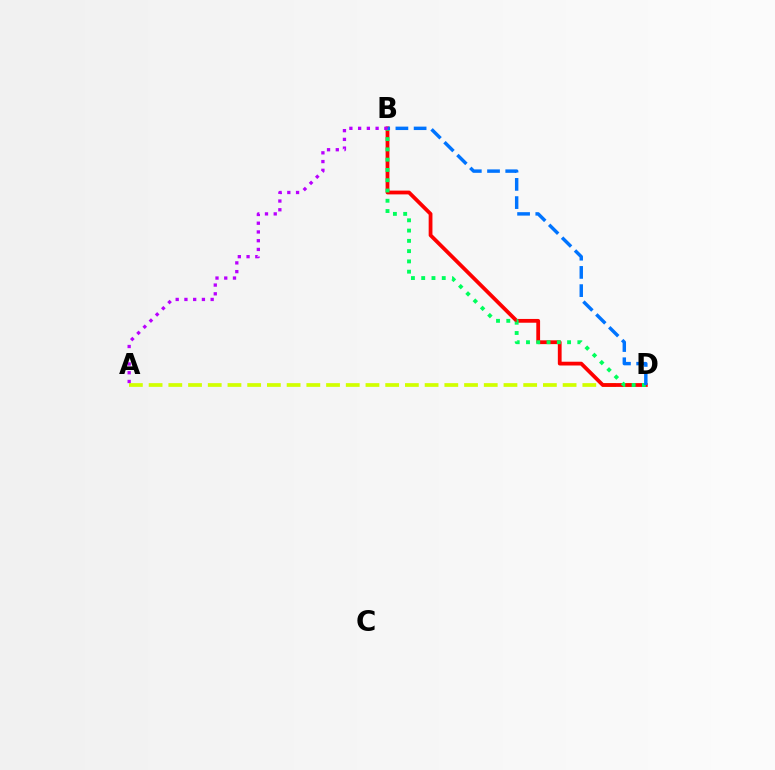{('A', 'D'): [{'color': '#d1ff00', 'line_style': 'dashed', 'thickness': 2.68}], ('B', 'D'): [{'color': '#ff0000', 'line_style': 'solid', 'thickness': 2.72}, {'color': '#00ff5c', 'line_style': 'dotted', 'thickness': 2.79}, {'color': '#0074ff', 'line_style': 'dashed', 'thickness': 2.47}], ('A', 'B'): [{'color': '#b900ff', 'line_style': 'dotted', 'thickness': 2.38}]}